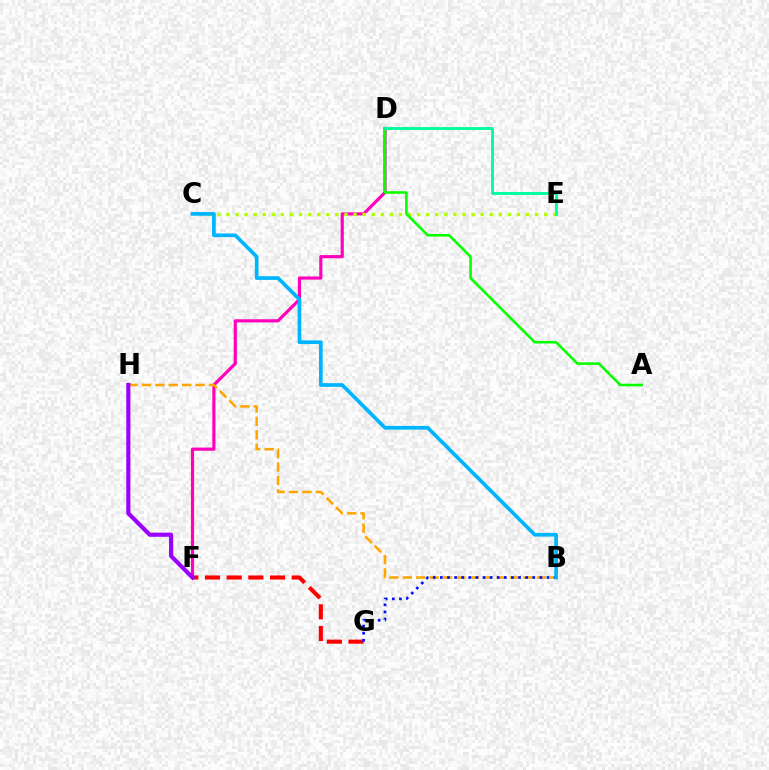{('D', 'F'): [{'color': '#ff00bd', 'line_style': 'solid', 'thickness': 2.28}], ('F', 'G'): [{'color': '#ff0000', 'line_style': 'dashed', 'thickness': 2.95}], ('B', 'H'): [{'color': '#ffa500', 'line_style': 'dashed', 'thickness': 1.82}], ('C', 'E'): [{'color': '#b3ff00', 'line_style': 'dotted', 'thickness': 2.47}], ('B', 'G'): [{'color': '#0010ff', 'line_style': 'dotted', 'thickness': 1.93}], ('A', 'D'): [{'color': '#08ff00', 'line_style': 'solid', 'thickness': 1.86}], ('B', 'C'): [{'color': '#00b5ff', 'line_style': 'solid', 'thickness': 2.66}], ('F', 'H'): [{'color': '#9b00ff', 'line_style': 'solid', 'thickness': 2.98}], ('D', 'E'): [{'color': '#00ff9d', 'line_style': 'solid', 'thickness': 2.09}]}